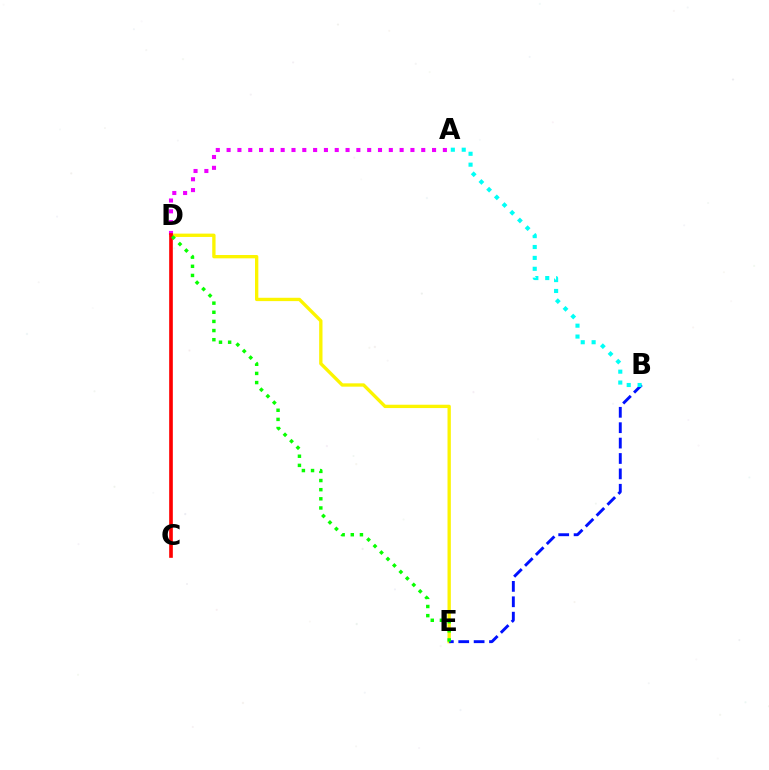{('D', 'E'): [{'color': '#fcf500', 'line_style': 'solid', 'thickness': 2.4}, {'color': '#08ff00', 'line_style': 'dotted', 'thickness': 2.48}], ('B', 'E'): [{'color': '#0010ff', 'line_style': 'dashed', 'thickness': 2.09}], ('A', 'D'): [{'color': '#ee00ff', 'line_style': 'dotted', 'thickness': 2.94}], ('A', 'B'): [{'color': '#00fff6', 'line_style': 'dotted', 'thickness': 2.96}], ('C', 'D'): [{'color': '#ff0000', 'line_style': 'solid', 'thickness': 2.63}]}